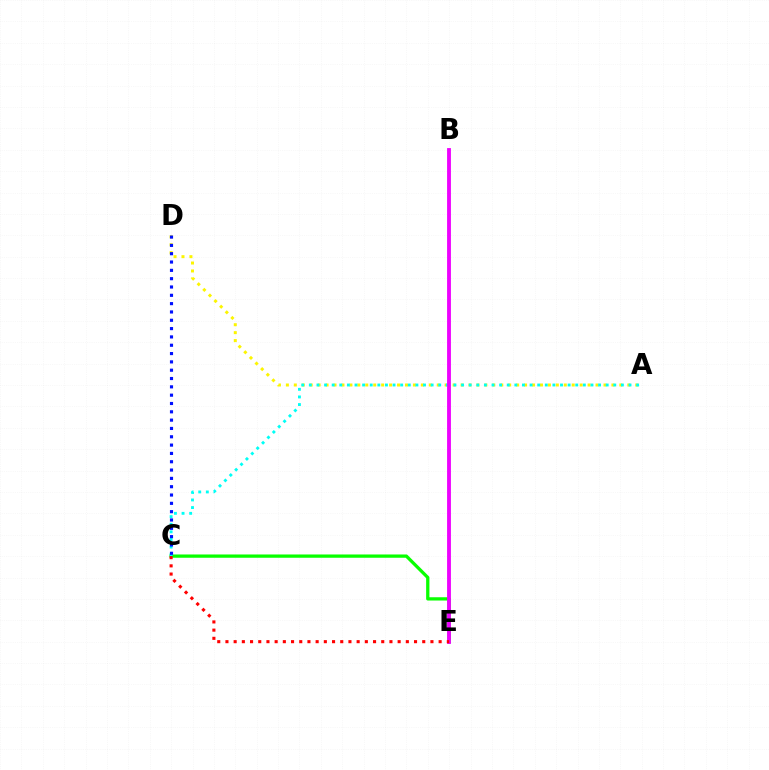{('A', 'D'): [{'color': '#fcf500', 'line_style': 'dotted', 'thickness': 2.16}], ('C', 'E'): [{'color': '#08ff00', 'line_style': 'solid', 'thickness': 2.36}, {'color': '#ff0000', 'line_style': 'dotted', 'thickness': 2.23}], ('A', 'C'): [{'color': '#00fff6', 'line_style': 'dotted', 'thickness': 2.07}], ('B', 'E'): [{'color': '#ee00ff', 'line_style': 'solid', 'thickness': 2.76}], ('C', 'D'): [{'color': '#0010ff', 'line_style': 'dotted', 'thickness': 2.26}]}